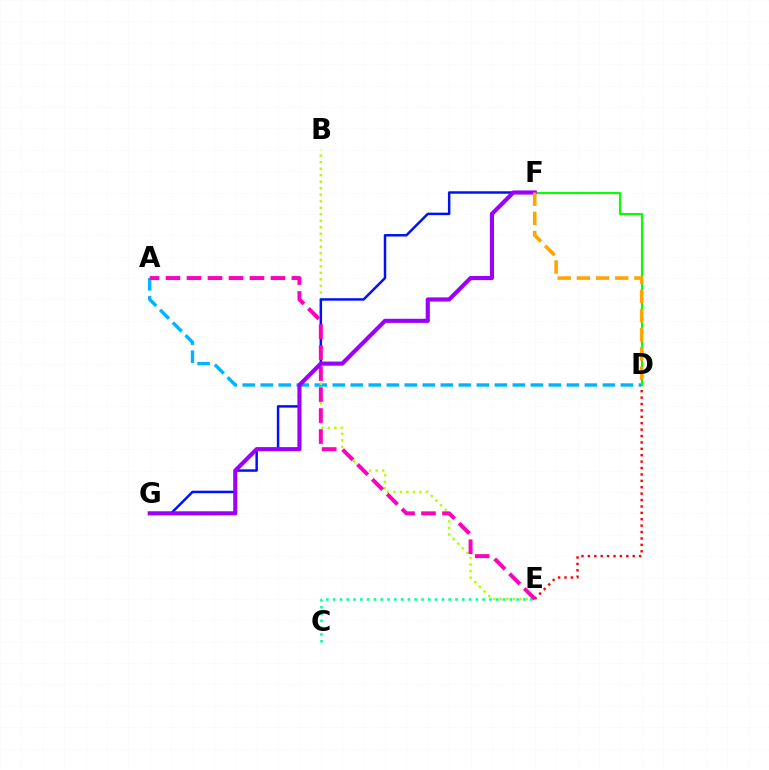{('A', 'D'): [{'color': '#00b5ff', 'line_style': 'dashed', 'thickness': 2.45}], ('C', 'E'): [{'color': '#00ff9d', 'line_style': 'dotted', 'thickness': 1.85}], ('B', 'E'): [{'color': '#b3ff00', 'line_style': 'dotted', 'thickness': 1.77}], ('F', 'G'): [{'color': '#0010ff', 'line_style': 'solid', 'thickness': 1.79}, {'color': '#9b00ff', 'line_style': 'solid', 'thickness': 2.97}], ('D', 'E'): [{'color': '#ff0000', 'line_style': 'dotted', 'thickness': 1.74}], ('D', 'F'): [{'color': '#08ff00', 'line_style': 'solid', 'thickness': 1.54}, {'color': '#ffa500', 'line_style': 'dashed', 'thickness': 2.6}], ('A', 'E'): [{'color': '#ff00bd', 'line_style': 'dashed', 'thickness': 2.85}]}